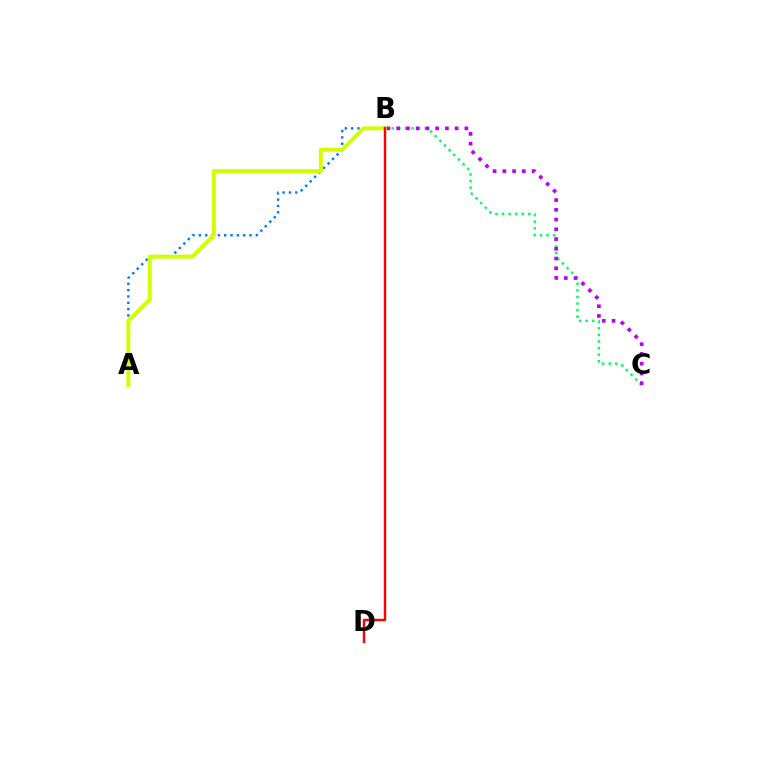{('A', 'B'): [{'color': '#0074ff', 'line_style': 'dotted', 'thickness': 1.72}, {'color': '#d1ff00', 'line_style': 'solid', 'thickness': 2.85}], ('B', 'C'): [{'color': '#00ff5c', 'line_style': 'dotted', 'thickness': 1.79}, {'color': '#b900ff', 'line_style': 'dotted', 'thickness': 2.65}], ('B', 'D'): [{'color': '#ff0000', 'line_style': 'solid', 'thickness': 1.75}]}